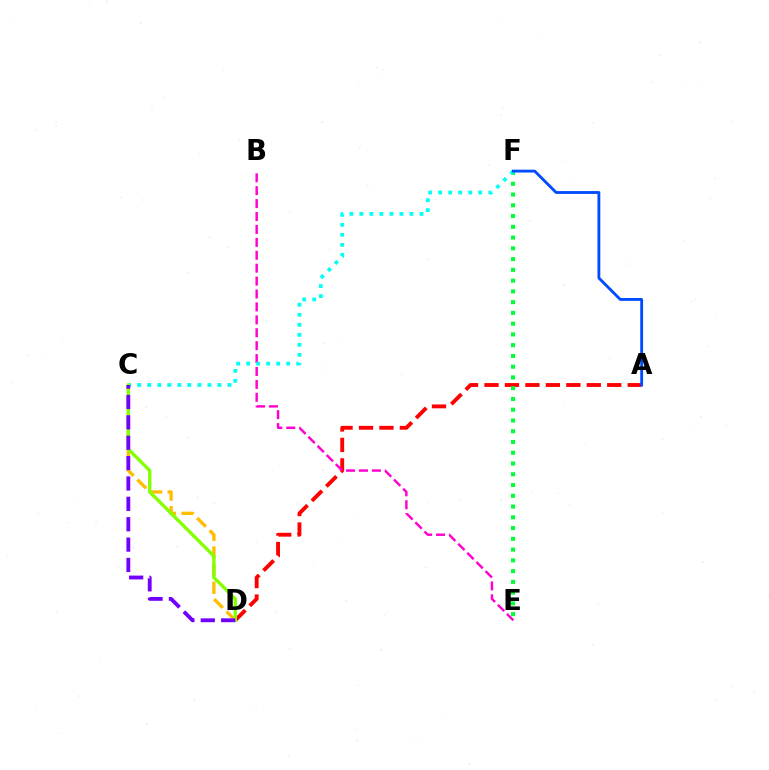{('A', 'D'): [{'color': '#ff0000', 'line_style': 'dashed', 'thickness': 2.78}], ('C', 'D'): [{'color': '#ffbd00', 'line_style': 'dashed', 'thickness': 2.4}, {'color': '#84ff00', 'line_style': 'solid', 'thickness': 2.41}, {'color': '#7200ff', 'line_style': 'dashed', 'thickness': 2.77}], ('B', 'E'): [{'color': '#ff00cf', 'line_style': 'dashed', 'thickness': 1.75}], ('E', 'F'): [{'color': '#00ff39', 'line_style': 'dotted', 'thickness': 2.92}], ('C', 'F'): [{'color': '#00fff6', 'line_style': 'dotted', 'thickness': 2.72}], ('A', 'F'): [{'color': '#004bff', 'line_style': 'solid', 'thickness': 2.04}]}